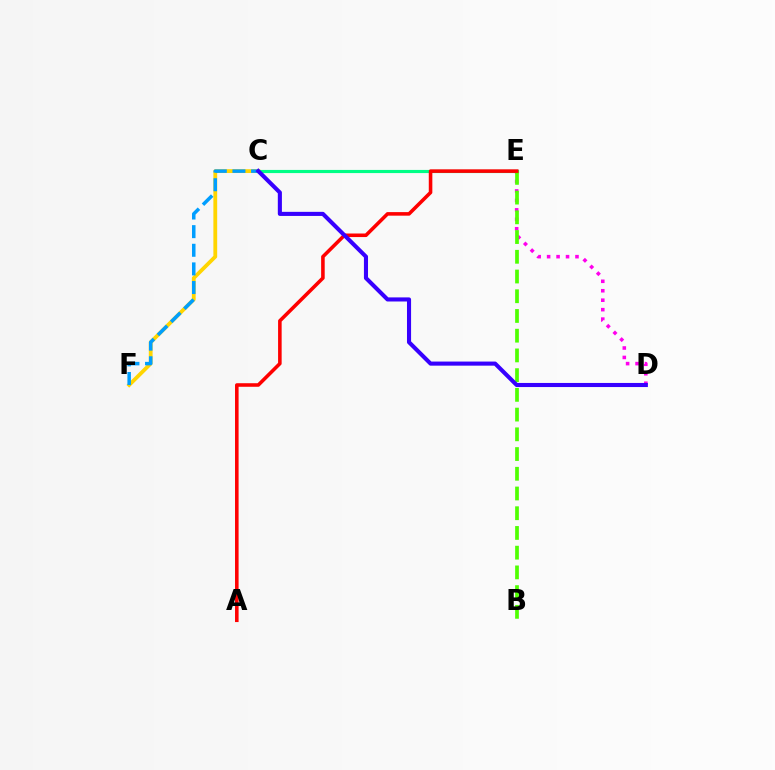{('C', 'E'): [{'color': '#00ff86', 'line_style': 'solid', 'thickness': 2.26}], ('C', 'F'): [{'color': '#ffd500', 'line_style': 'solid', 'thickness': 2.74}, {'color': '#009eff', 'line_style': 'dashed', 'thickness': 2.53}], ('D', 'E'): [{'color': '#ff00ed', 'line_style': 'dotted', 'thickness': 2.57}], ('B', 'E'): [{'color': '#4fff00', 'line_style': 'dashed', 'thickness': 2.68}], ('A', 'E'): [{'color': '#ff0000', 'line_style': 'solid', 'thickness': 2.57}], ('C', 'D'): [{'color': '#3700ff', 'line_style': 'solid', 'thickness': 2.95}]}